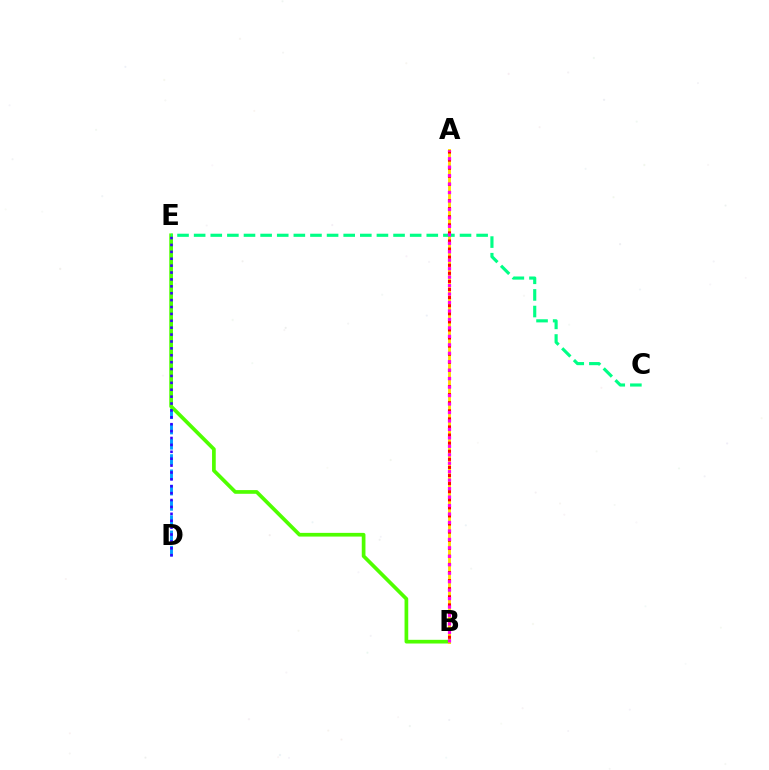{('D', 'E'): [{'color': '#009eff', 'line_style': 'dashed', 'thickness': 2.07}, {'color': '#3700ff', 'line_style': 'dotted', 'thickness': 1.87}], ('B', 'E'): [{'color': '#4fff00', 'line_style': 'solid', 'thickness': 2.66}], ('A', 'B'): [{'color': '#ffd500', 'line_style': 'solid', 'thickness': 2.05}, {'color': '#ff0000', 'line_style': 'dotted', 'thickness': 2.2}, {'color': '#ff00ed', 'line_style': 'dotted', 'thickness': 2.3}], ('C', 'E'): [{'color': '#00ff86', 'line_style': 'dashed', 'thickness': 2.26}]}